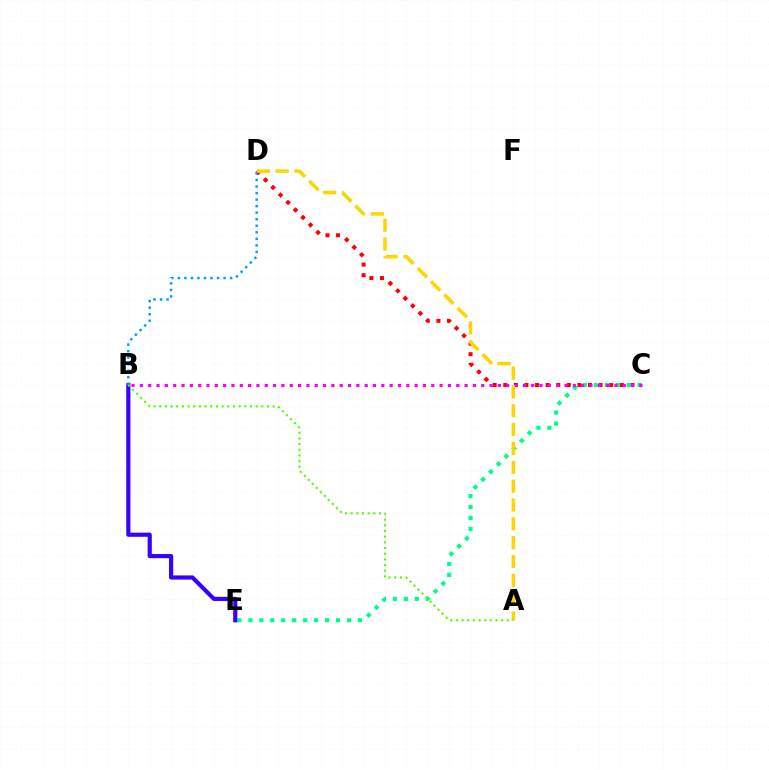{('C', 'D'): [{'color': '#ff0000', 'line_style': 'dotted', 'thickness': 2.88}], ('C', 'E'): [{'color': '#00ff86', 'line_style': 'dotted', 'thickness': 2.98}], ('B', 'C'): [{'color': '#ff00ed', 'line_style': 'dotted', 'thickness': 2.26}], ('B', 'E'): [{'color': '#3700ff', 'line_style': 'solid', 'thickness': 2.99}], ('A', 'D'): [{'color': '#ffd500', 'line_style': 'dashed', 'thickness': 2.56}], ('B', 'D'): [{'color': '#009eff', 'line_style': 'dotted', 'thickness': 1.77}], ('A', 'B'): [{'color': '#4fff00', 'line_style': 'dotted', 'thickness': 1.54}]}